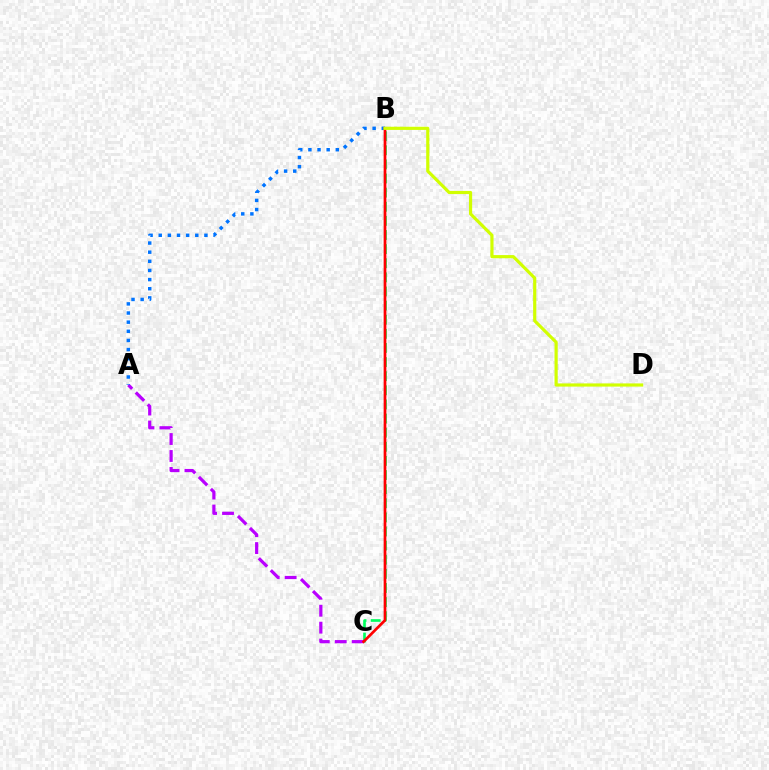{('B', 'C'): [{'color': '#00ff5c', 'line_style': 'dashed', 'thickness': 1.92}, {'color': '#ff0000', 'line_style': 'solid', 'thickness': 1.96}], ('A', 'C'): [{'color': '#b900ff', 'line_style': 'dashed', 'thickness': 2.3}], ('A', 'B'): [{'color': '#0074ff', 'line_style': 'dotted', 'thickness': 2.48}], ('B', 'D'): [{'color': '#d1ff00', 'line_style': 'solid', 'thickness': 2.29}]}